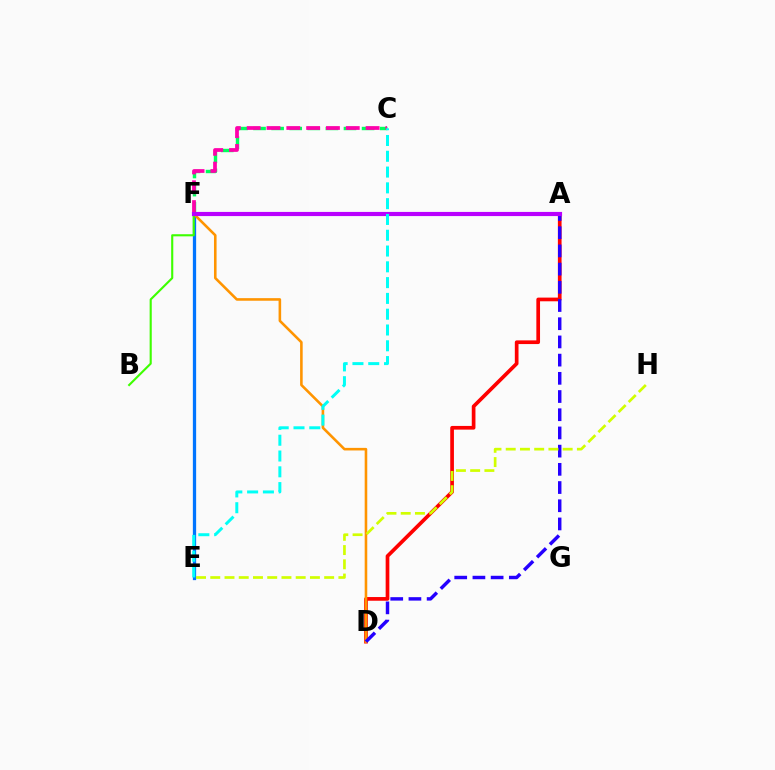{('C', 'F'): [{'color': '#00ff5c', 'line_style': 'dashed', 'thickness': 2.46}, {'color': '#ff00ac', 'line_style': 'dashed', 'thickness': 2.69}], ('E', 'F'): [{'color': '#0074ff', 'line_style': 'solid', 'thickness': 2.36}], ('A', 'D'): [{'color': '#ff0000', 'line_style': 'solid', 'thickness': 2.65}, {'color': '#2500ff', 'line_style': 'dashed', 'thickness': 2.47}], ('D', 'F'): [{'color': '#ff9400', 'line_style': 'solid', 'thickness': 1.86}], ('B', 'F'): [{'color': '#3dff00', 'line_style': 'solid', 'thickness': 1.53}], ('E', 'H'): [{'color': '#d1ff00', 'line_style': 'dashed', 'thickness': 1.93}], ('A', 'F'): [{'color': '#b900ff', 'line_style': 'solid', 'thickness': 2.99}], ('C', 'E'): [{'color': '#00fff6', 'line_style': 'dashed', 'thickness': 2.15}]}